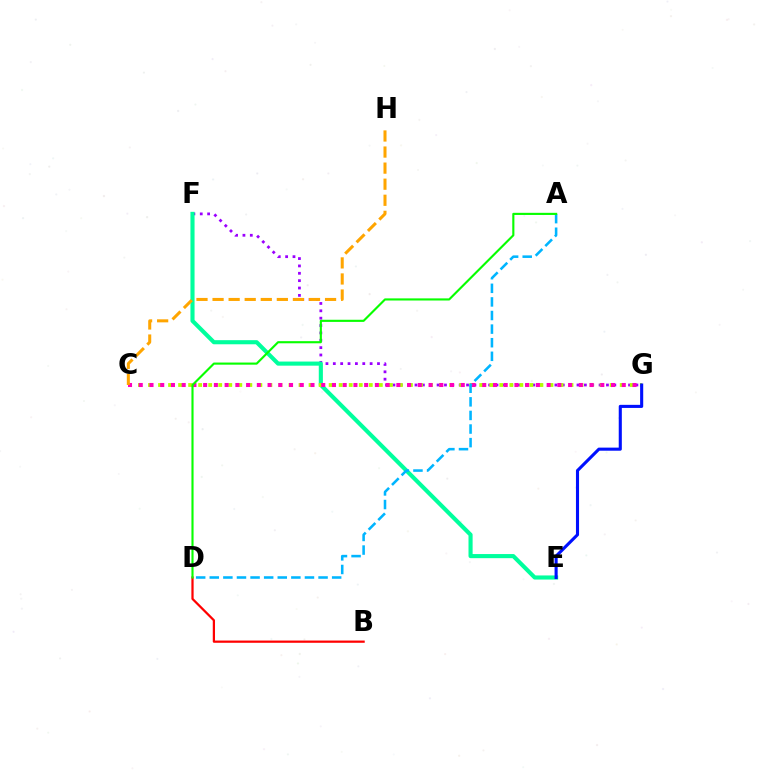{('F', 'G'): [{'color': '#9b00ff', 'line_style': 'dotted', 'thickness': 2.0}], ('E', 'F'): [{'color': '#00ff9d', 'line_style': 'solid', 'thickness': 2.96}], ('C', 'G'): [{'color': '#b3ff00', 'line_style': 'dotted', 'thickness': 2.73}, {'color': '#ff00bd', 'line_style': 'dotted', 'thickness': 2.92}], ('E', 'G'): [{'color': '#0010ff', 'line_style': 'solid', 'thickness': 2.22}], ('B', 'D'): [{'color': '#ff0000', 'line_style': 'solid', 'thickness': 1.61}], ('C', 'H'): [{'color': '#ffa500', 'line_style': 'dashed', 'thickness': 2.18}], ('A', 'D'): [{'color': '#00b5ff', 'line_style': 'dashed', 'thickness': 1.85}, {'color': '#08ff00', 'line_style': 'solid', 'thickness': 1.54}]}